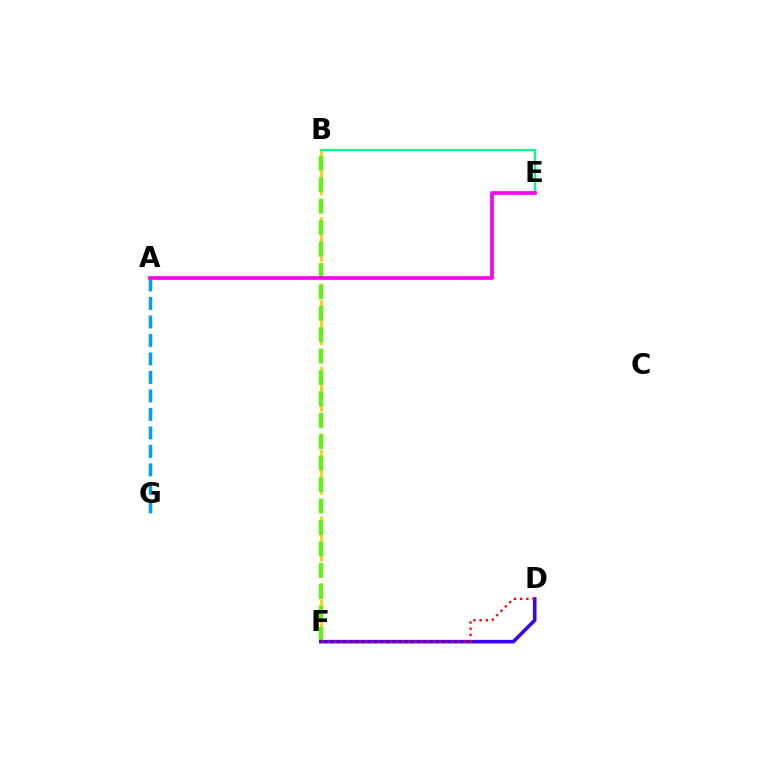{('B', 'F'): [{'color': '#ffd500', 'line_style': 'dashed', 'thickness': 2.26}, {'color': '#4fff00', 'line_style': 'dashed', 'thickness': 2.91}], ('B', 'E'): [{'color': '#00ff86', 'line_style': 'solid', 'thickness': 1.57}], ('A', 'G'): [{'color': '#009eff', 'line_style': 'dashed', 'thickness': 2.51}], ('A', 'E'): [{'color': '#ff00ed', 'line_style': 'solid', 'thickness': 2.67}], ('D', 'F'): [{'color': '#3700ff', 'line_style': 'solid', 'thickness': 2.57}, {'color': '#ff0000', 'line_style': 'dotted', 'thickness': 1.68}]}